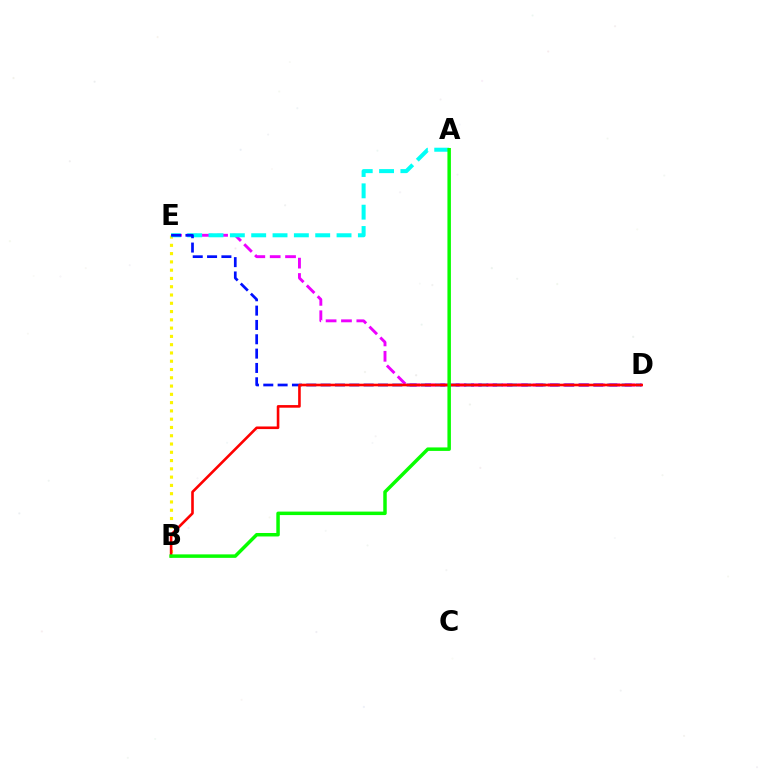{('D', 'E'): [{'color': '#ee00ff', 'line_style': 'dashed', 'thickness': 2.09}, {'color': '#0010ff', 'line_style': 'dashed', 'thickness': 1.95}], ('B', 'E'): [{'color': '#fcf500', 'line_style': 'dotted', 'thickness': 2.25}], ('A', 'E'): [{'color': '#00fff6', 'line_style': 'dashed', 'thickness': 2.9}], ('B', 'D'): [{'color': '#ff0000', 'line_style': 'solid', 'thickness': 1.88}], ('A', 'B'): [{'color': '#08ff00', 'line_style': 'solid', 'thickness': 2.5}]}